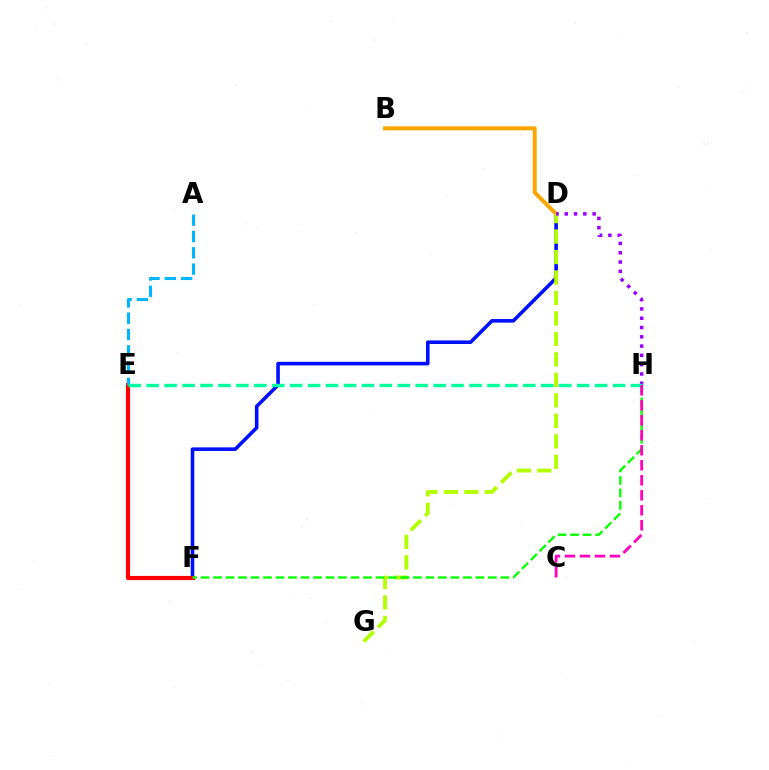{('D', 'F'): [{'color': '#0010ff', 'line_style': 'solid', 'thickness': 2.59}], ('E', 'F'): [{'color': '#ff0000', 'line_style': 'solid', 'thickness': 3.0}], ('A', 'E'): [{'color': '#00b5ff', 'line_style': 'dashed', 'thickness': 2.21}], ('B', 'D'): [{'color': '#ffa500', 'line_style': 'solid', 'thickness': 2.87}], ('D', 'G'): [{'color': '#b3ff00', 'line_style': 'dashed', 'thickness': 2.78}], ('D', 'H'): [{'color': '#9b00ff', 'line_style': 'dotted', 'thickness': 2.52}], ('F', 'H'): [{'color': '#08ff00', 'line_style': 'dashed', 'thickness': 1.7}], ('E', 'H'): [{'color': '#00ff9d', 'line_style': 'dashed', 'thickness': 2.44}], ('C', 'H'): [{'color': '#ff00bd', 'line_style': 'dashed', 'thickness': 2.04}]}